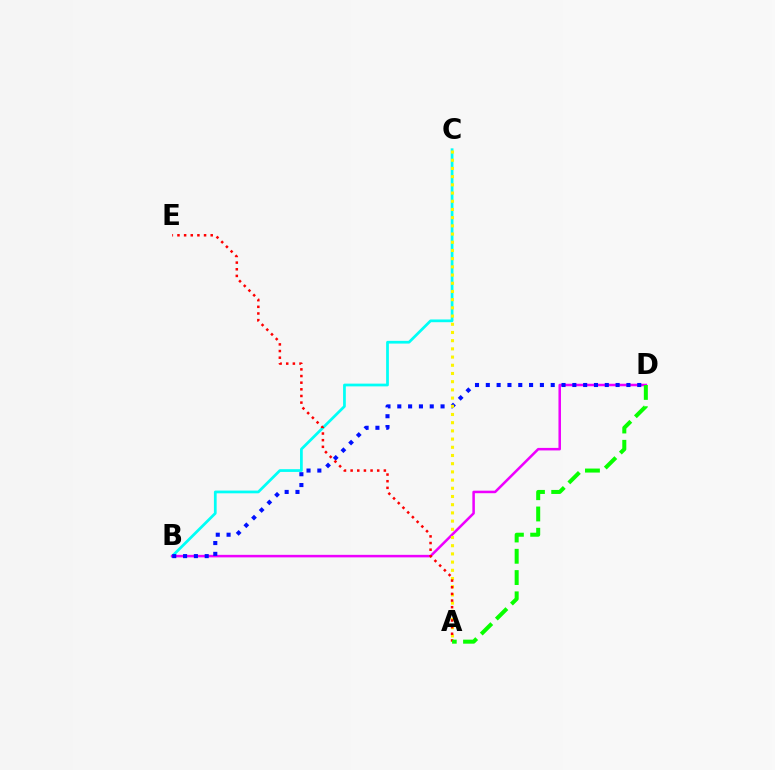{('B', 'C'): [{'color': '#00fff6', 'line_style': 'solid', 'thickness': 1.97}], ('B', 'D'): [{'color': '#ee00ff', 'line_style': 'solid', 'thickness': 1.82}, {'color': '#0010ff', 'line_style': 'dotted', 'thickness': 2.94}], ('A', 'C'): [{'color': '#fcf500', 'line_style': 'dotted', 'thickness': 2.23}], ('A', 'E'): [{'color': '#ff0000', 'line_style': 'dotted', 'thickness': 1.81}], ('A', 'D'): [{'color': '#08ff00', 'line_style': 'dashed', 'thickness': 2.89}]}